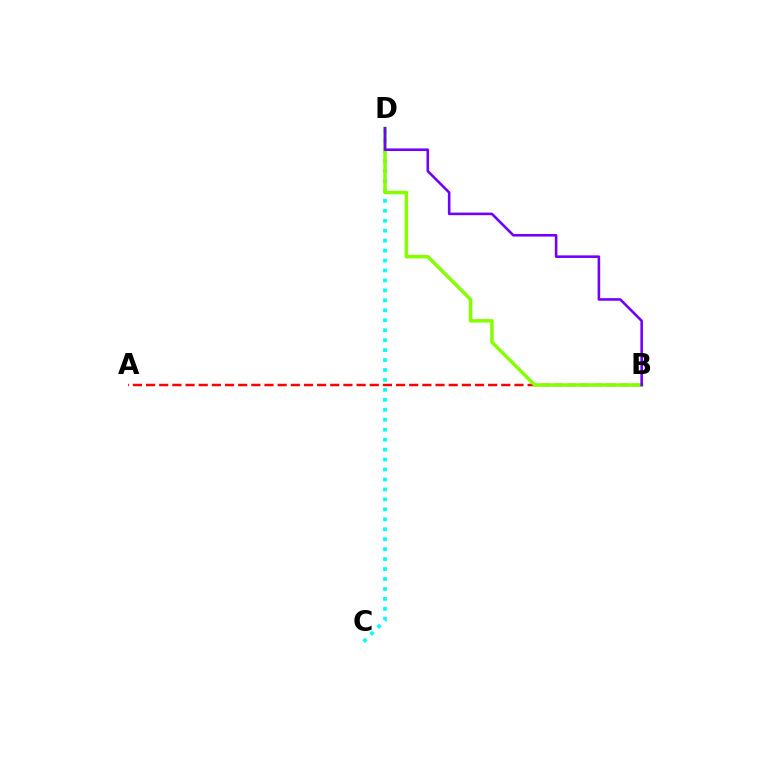{('C', 'D'): [{'color': '#00fff6', 'line_style': 'dotted', 'thickness': 2.7}], ('A', 'B'): [{'color': '#ff0000', 'line_style': 'dashed', 'thickness': 1.79}], ('B', 'D'): [{'color': '#84ff00', 'line_style': 'solid', 'thickness': 2.5}, {'color': '#7200ff', 'line_style': 'solid', 'thickness': 1.87}]}